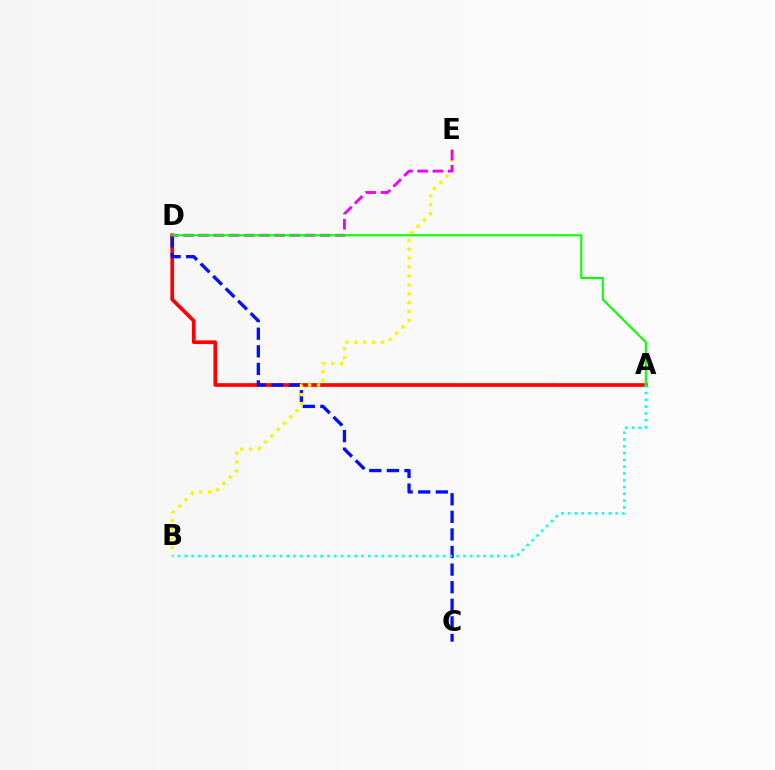{('A', 'D'): [{'color': '#ff0000', 'line_style': 'solid', 'thickness': 2.65}, {'color': '#08ff00', 'line_style': 'solid', 'thickness': 1.52}], ('C', 'D'): [{'color': '#0010ff', 'line_style': 'dashed', 'thickness': 2.39}], ('B', 'E'): [{'color': '#fcf500', 'line_style': 'dotted', 'thickness': 2.42}], ('D', 'E'): [{'color': '#ee00ff', 'line_style': 'dashed', 'thickness': 2.06}], ('A', 'B'): [{'color': '#00fff6', 'line_style': 'dotted', 'thickness': 1.85}]}